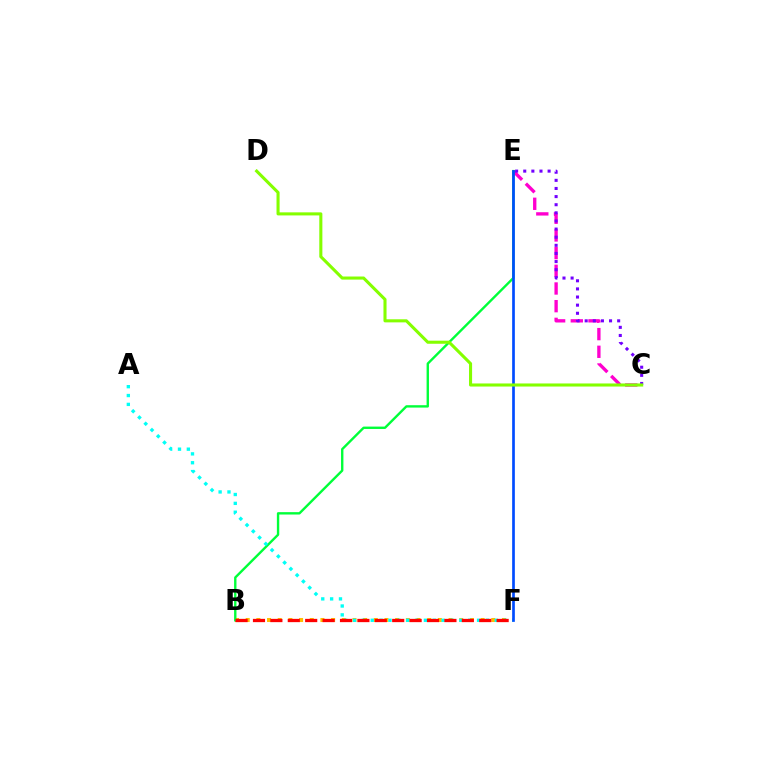{('C', 'E'): [{'color': '#ff00cf', 'line_style': 'dashed', 'thickness': 2.4}, {'color': '#7200ff', 'line_style': 'dotted', 'thickness': 2.21}], ('B', 'F'): [{'color': '#ffbd00', 'line_style': 'dotted', 'thickness': 2.9}, {'color': '#ff0000', 'line_style': 'dashed', 'thickness': 2.36}], ('B', 'E'): [{'color': '#00ff39', 'line_style': 'solid', 'thickness': 1.71}], ('A', 'F'): [{'color': '#00fff6', 'line_style': 'dotted', 'thickness': 2.41}], ('E', 'F'): [{'color': '#004bff', 'line_style': 'solid', 'thickness': 1.93}], ('C', 'D'): [{'color': '#84ff00', 'line_style': 'solid', 'thickness': 2.22}]}